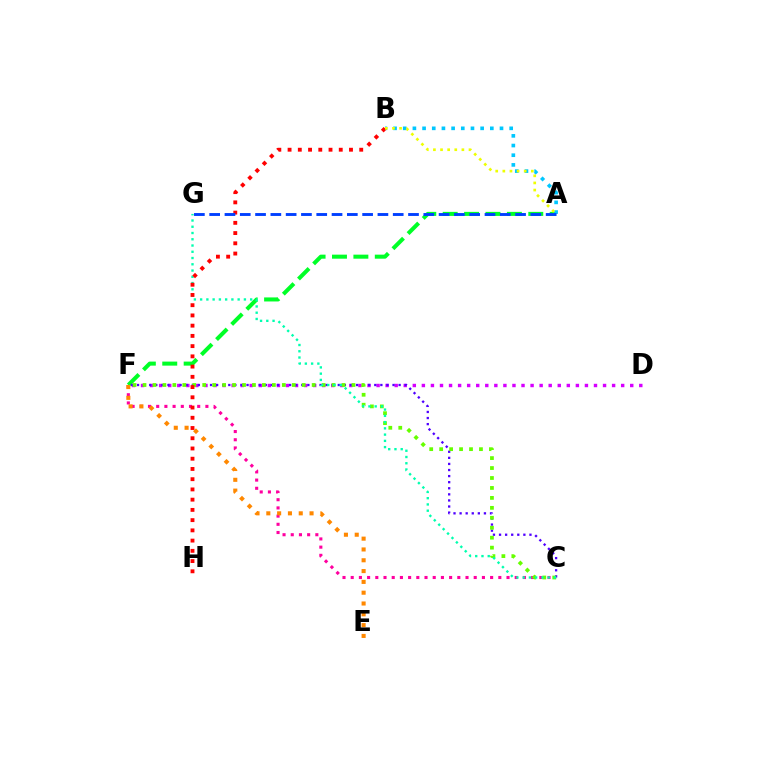{('A', 'F'): [{'color': '#00ff27', 'line_style': 'dashed', 'thickness': 2.91}], ('C', 'F'): [{'color': '#ff00a0', 'line_style': 'dotted', 'thickness': 2.23}, {'color': '#4f00ff', 'line_style': 'dotted', 'thickness': 1.65}, {'color': '#66ff00', 'line_style': 'dotted', 'thickness': 2.7}], ('E', 'F'): [{'color': '#ff8800', 'line_style': 'dotted', 'thickness': 2.94}], ('D', 'F'): [{'color': '#d600ff', 'line_style': 'dotted', 'thickness': 2.46}], ('A', 'B'): [{'color': '#00c7ff', 'line_style': 'dotted', 'thickness': 2.63}, {'color': '#eeff00', 'line_style': 'dotted', 'thickness': 1.93}], ('C', 'G'): [{'color': '#00ffaf', 'line_style': 'dotted', 'thickness': 1.7}], ('B', 'H'): [{'color': '#ff0000', 'line_style': 'dotted', 'thickness': 2.78}], ('A', 'G'): [{'color': '#003fff', 'line_style': 'dashed', 'thickness': 2.08}]}